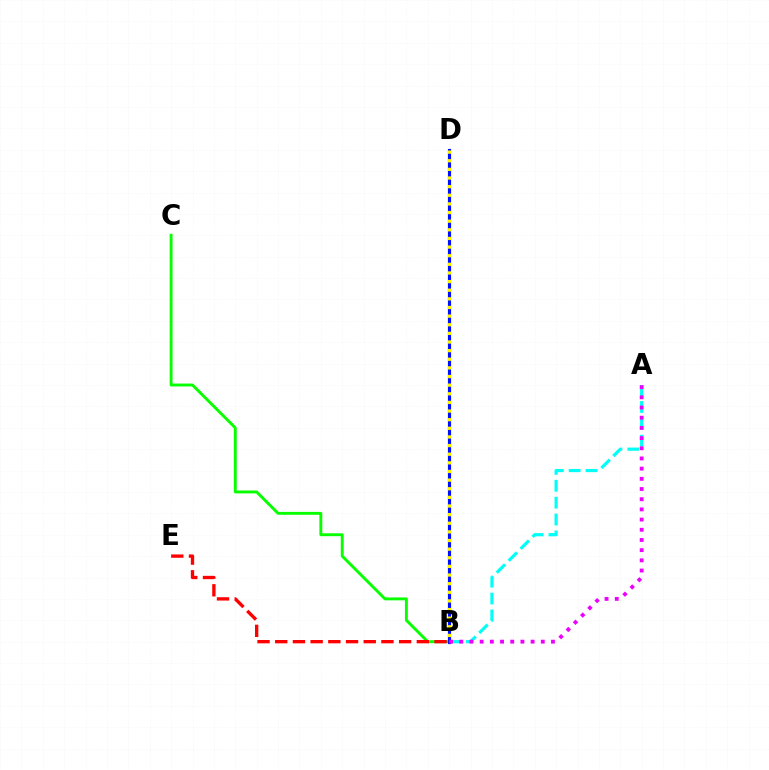{('A', 'B'): [{'color': '#00fff6', 'line_style': 'dashed', 'thickness': 2.29}, {'color': '#ee00ff', 'line_style': 'dotted', 'thickness': 2.77}], ('B', 'C'): [{'color': '#08ff00', 'line_style': 'solid', 'thickness': 2.09}], ('B', 'D'): [{'color': '#0010ff', 'line_style': 'solid', 'thickness': 2.25}, {'color': '#fcf500', 'line_style': 'dotted', 'thickness': 2.34}], ('B', 'E'): [{'color': '#ff0000', 'line_style': 'dashed', 'thickness': 2.4}]}